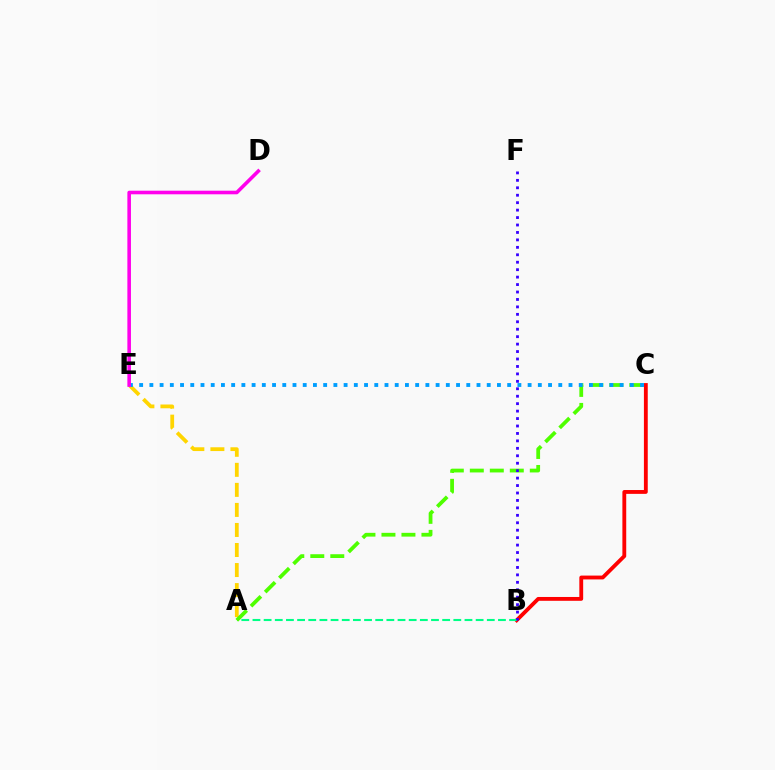{('B', 'C'): [{'color': '#ff0000', 'line_style': 'solid', 'thickness': 2.76}], ('A', 'E'): [{'color': '#ffd500', 'line_style': 'dashed', 'thickness': 2.72}], ('A', 'B'): [{'color': '#00ff86', 'line_style': 'dashed', 'thickness': 1.52}], ('A', 'C'): [{'color': '#4fff00', 'line_style': 'dashed', 'thickness': 2.72}], ('C', 'E'): [{'color': '#009eff', 'line_style': 'dotted', 'thickness': 2.78}], ('D', 'E'): [{'color': '#ff00ed', 'line_style': 'solid', 'thickness': 2.58}], ('B', 'F'): [{'color': '#3700ff', 'line_style': 'dotted', 'thickness': 2.02}]}